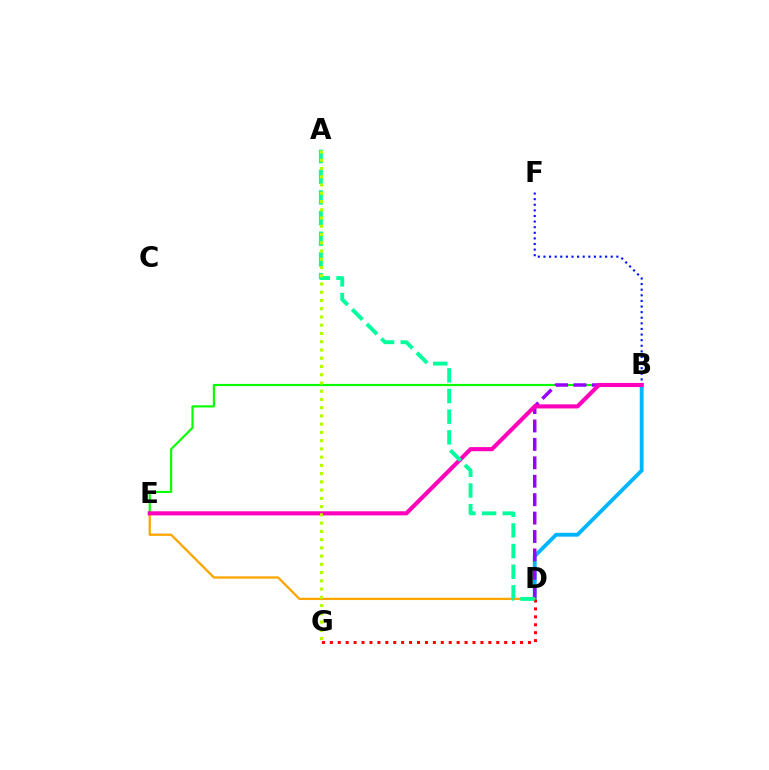{('B', 'F'): [{'color': '#0010ff', 'line_style': 'dotted', 'thickness': 1.52}], ('B', 'D'): [{'color': '#00b5ff', 'line_style': 'solid', 'thickness': 2.77}, {'color': '#9b00ff', 'line_style': 'dashed', 'thickness': 2.5}], ('B', 'E'): [{'color': '#08ff00', 'line_style': 'solid', 'thickness': 1.55}, {'color': '#ff00bd', 'line_style': 'solid', 'thickness': 2.96}], ('D', 'E'): [{'color': '#ffa500', 'line_style': 'solid', 'thickness': 1.65}], ('D', 'G'): [{'color': '#ff0000', 'line_style': 'dotted', 'thickness': 2.15}], ('A', 'D'): [{'color': '#00ff9d', 'line_style': 'dashed', 'thickness': 2.81}], ('A', 'G'): [{'color': '#b3ff00', 'line_style': 'dotted', 'thickness': 2.24}]}